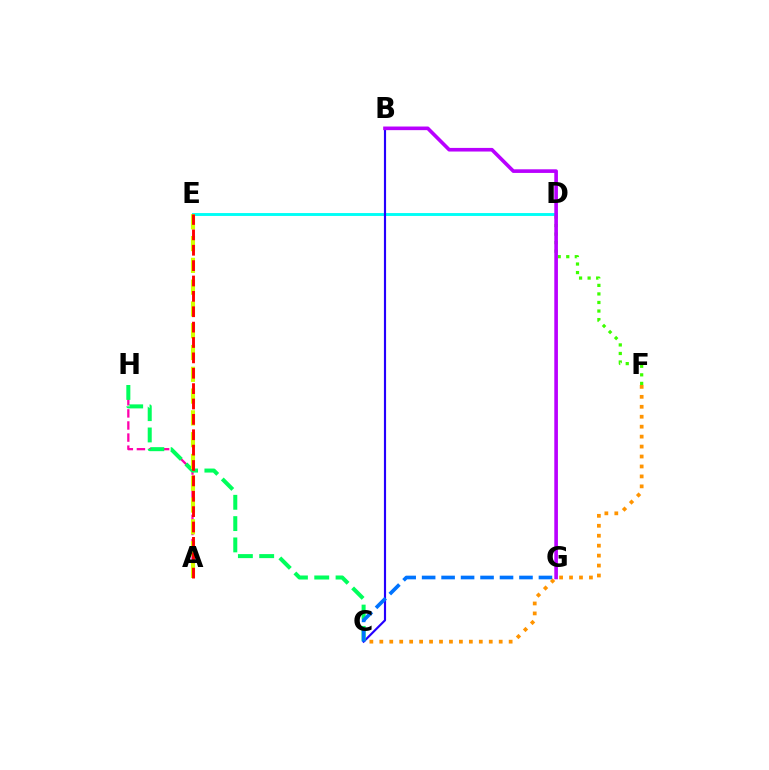{('A', 'H'): [{'color': '#ff00ac', 'line_style': 'dashed', 'thickness': 1.64}], ('D', 'E'): [{'color': '#00fff6', 'line_style': 'solid', 'thickness': 2.09}], ('B', 'C'): [{'color': '#2500ff', 'line_style': 'solid', 'thickness': 1.55}], ('D', 'F'): [{'color': '#3dff00', 'line_style': 'dotted', 'thickness': 2.32}], ('C', 'H'): [{'color': '#00ff5c', 'line_style': 'dashed', 'thickness': 2.89}], ('A', 'E'): [{'color': '#d1ff00', 'line_style': 'dashed', 'thickness': 2.96}, {'color': '#ff0000', 'line_style': 'dashed', 'thickness': 2.09}], ('C', 'G'): [{'color': '#0074ff', 'line_style': 'dashed', 'thickness': 2.64}], ('C', 'F'): [{'color': '#ff9400', 'line_style': 'dotted', 'thickness': 2.7}], ('B', 'G'): [{'color': '#b900ff', 'line_style': 'solid', 'thickness': 2.61}]}